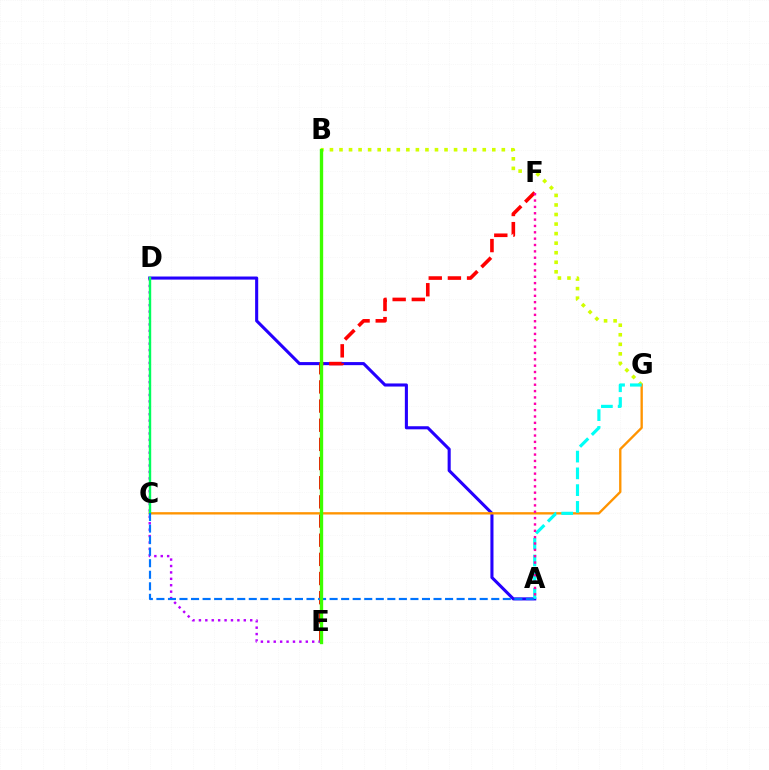{('A', 'D'): [{'color': '#2500ff', 'line_style': 'solid', 'thickness': 2.22}], ('E', 'F'): [{'color': '#ff0000', 'line_style': 'dashed', 'thickness': 2.6}], ('B', 'G'): [{'color': '#d1ff00', 'line_style': 'dotted', 'thickness': 2.59}], ('C', 'G'): [{'color': '#ff9400', 'line_style': 'solid', 'thickness': 1.69}], ('A', 'G'): [{'color': '#00fff6', 'line_style': 'dashed', 'thickness': 2.28}], ('D', 'E'): [{'color': '#b900ff', 'line_style': 'dotted', 'thickness': 1.74}], ('A', 'F'): [{'color': '#ff00ac', 'line_style': 'dotted', 'thickness': 1.73}], ('C', 'D'): [{'color': '#00ff5c', 'line_style': 'solid', 'thickness': 1.73}], ('A', 'C'): [{'color': '#0074ff', 'line_style': 'dashed', 'thickness': 1.57}], ('B', 'E'): [{'color': '#3dff00', 'line_style': 'solid', 'thickness': 2.41}]}